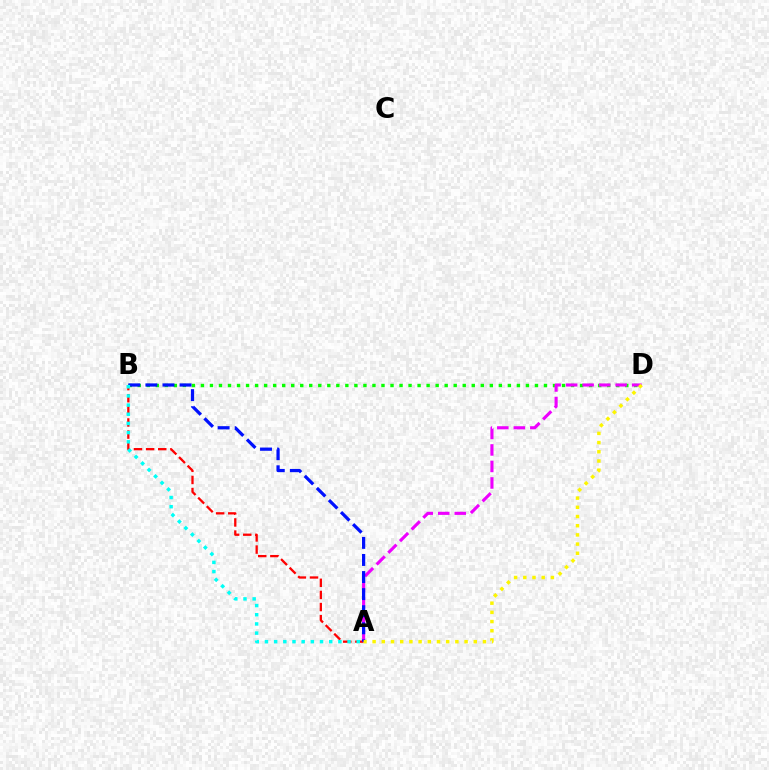{('A', 'B'): [{'color': '#ff0000', 'line_style': 'dashed', 'thickness': 1.65}, {'color': '#0010ff', 'line_style': 'dashed', 'thickness': 2.32}, {'color': '#00fff6', 'line_style': 'dotted', 'thickness': 2.49}], ('B', 'D'): [{'color': '#08ff00', 'line_style': 'dotted', 'thickness': 2.45}], ('A', 'D'): [{'color': '#ee00ff', 'line_style': 'dashed', 'thickness': 2.24}, {'color': '#fcf500', 'line_style': 'dotted', 'thickness': 2.5}]}